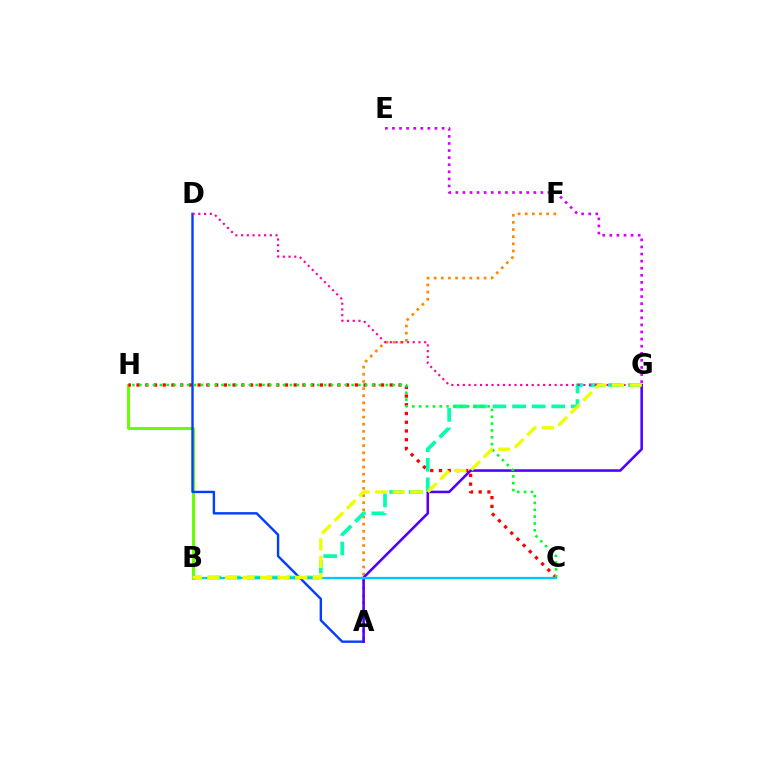{('B', 'H'): [{'color': '#66ff00', 'line_style': 'solid', 'thickness': 2.14}], ('C', 'H'): [{'color': '#ff0000', 'line_style': 'dotted', 'thickness': 2.37}, {'color': '#00ff27', 'line_style': 'dotted', 'thickness': 1.86}], ('A', 'D'): [{'color': '#003fff', 'line_style': 'solid', 'thickness': 1.73}], ('E', 'G'): [{'color': '#d600ff', 'line_style': 'dotted', 'thickness': 1.93}], ('A', 'F'): [{'color': '#ff8800', 'line_style': 'dotted', 'thickness': 1.94}], ('A', 'G'): [{'color': '#4f00ff', 'line_style': 'solid', 'thickness': 1.84}], ('B', 'G'): [{'color': '#00ffaf', 'line_style': 'dashed', 'thickness': 2.66}, {'color': '#eeff00', 'line_style': 'dashed', 'thickness': 2.39}], ('D', 'G'): [{'color': '#ff00a0', 'line_style': 'dotted', 'thickness': 1.56}], ('B', 'C'): [{'color': '#00c7ff', 'line_style': 'solid', 'thickness': 1.61}]}